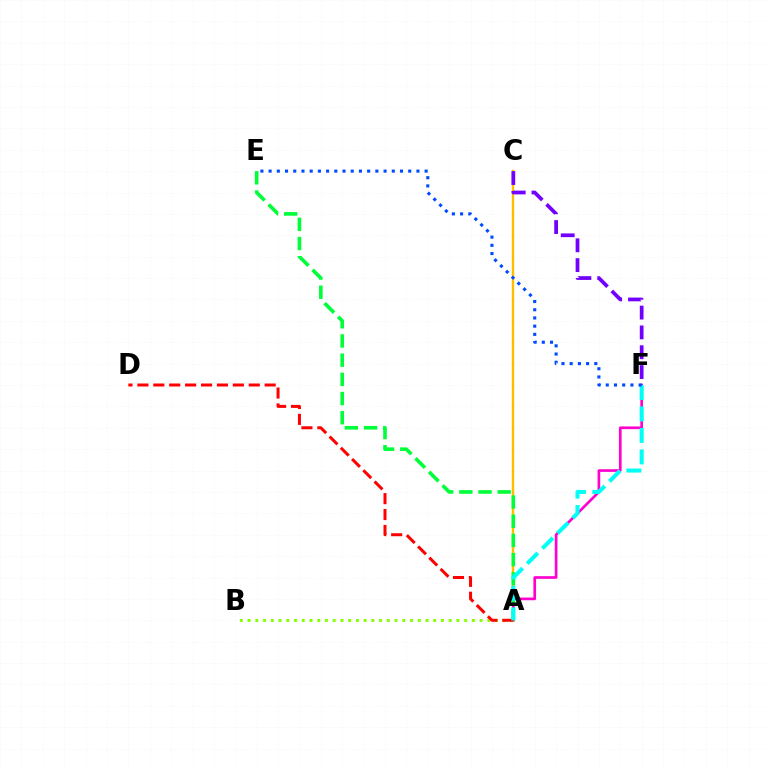{('A', 'C'): [{'color': '#ffbd00', 'line_style': 'solid', 'thickness': 1.72}], ('A', 'F'): [{'color': '#ff00cf', 'line_style': 'solid', 'thickness': 1.92}, {'color': '#00fff6', 'line_style': 'dashed', 'thickness': 2.92}], ('A', 'B'): [{'color': '#84ff00', 'line_style': 'dotted', 'thickness': 2.1}], ('A', 'D'): [{'color': '#ff0000', 'line_style': 'dashed', 'thickness': 2.16}], ('C', 'F'): [{'color': '#7200ff', 'line_style': 'dashed', 'thickness': 2.69}], ('A', 'E'): [{'color': '#00ff39', 'line_style': 'dashed', 'thickness': 2.61}], ('E', 'F'): [{'color': '#004bff', 'line_style': 'dotted', 'thickness': 2.23}]}